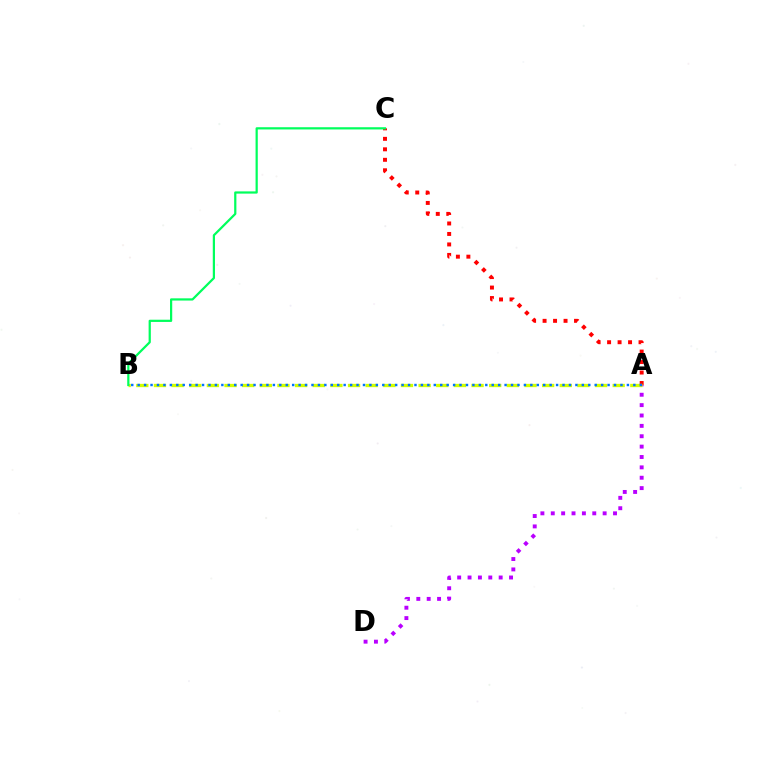{('A', 'D'): [{'color': '#b900ff', 'line_style': 'dotted', 'thickness': 2.82}], ('A', 'C'): [{'color': '#ff0000', 'line_style': 'dotted', 'thickness': 2.85}], ('A', 'B'): [{'color': '#d1ff00', 'line_style': 'dashed', 'thickness': 2.4}, {'color': '#0074ff', 'line_style': 'dotted', 'thickness': 1.75}], ('B', 'C'): [{'color': '#00ff5c', 'line_style': 'solid', 'thickness': 1.6}]}